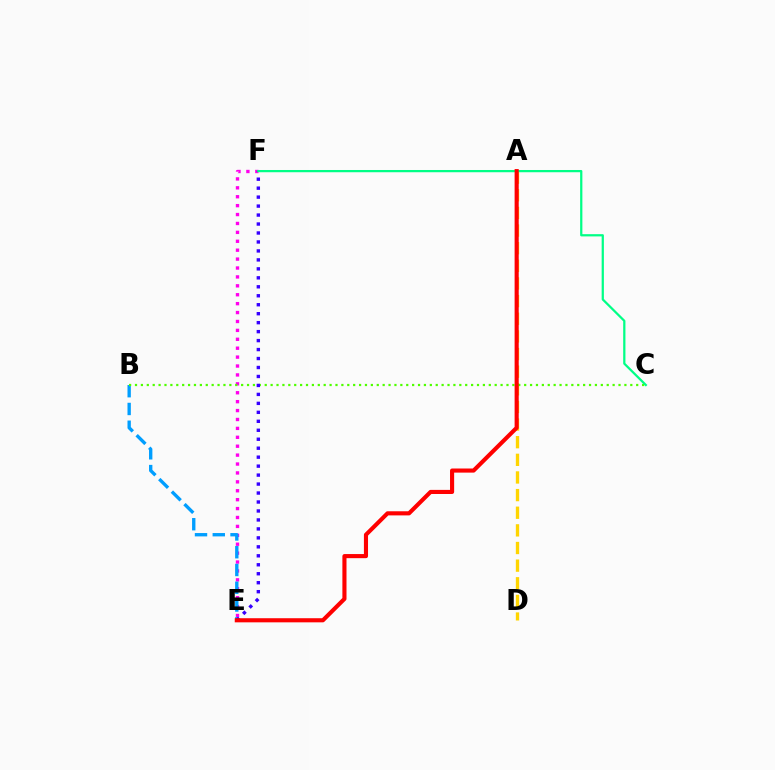{('E', 'F'): [{'color': '#ff00ed', 'line_style': 'dotted', 'thickness': 2.42}, {'color': '#3700ff', 'line_style': 'dotted', 'thickness': 2.44}], ('B', 'E'): [{'color': '#009eff', 'line_style': 'dashed', 'thickness': 2.41}], ('A', 'D'): [{'color': '#ffd500', 'line_style': 'dashed', 'thickness': 2.4}], ('B', 'C'): [{'color': '#4fff00', 'line_style': 'dotted', 'thickness': 1.6}], ('C', 'F'): [{'color': '#00ff86', 'line_style': 'solid', 'thickness': 1.61}], ('A', 'E'): [{'color': '#ff0000', 'line_style': 'solid', 'thickness': 2.96}]}